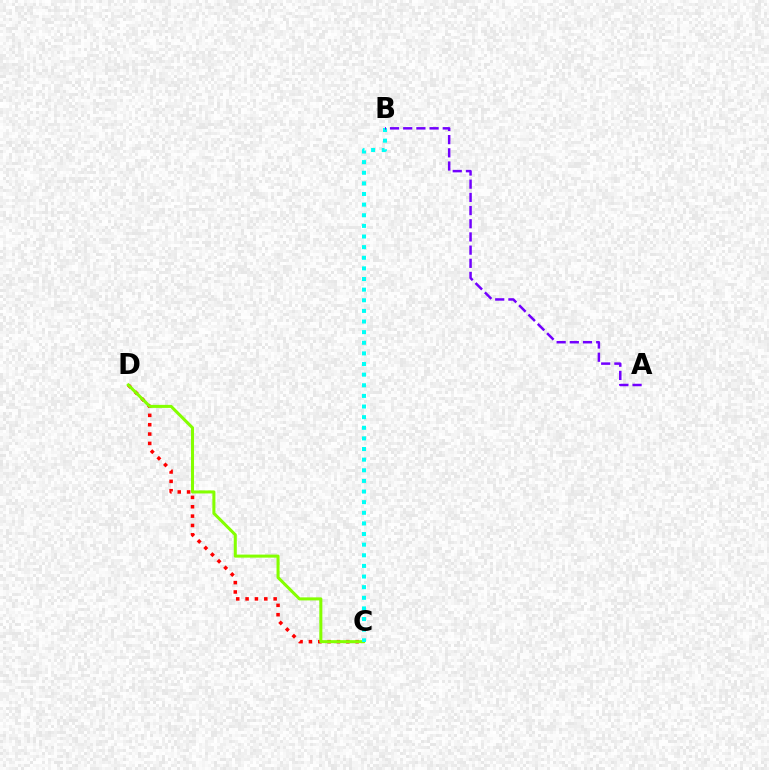{('C', 'D'): [{'color': '#ff0000', 'line_style': 'dotted', 'thickness': 2.54}, {'color': '#84ff00', 'line_style': 'solid', 'thickness': 2.19}], ('B', 'C'): [{'color': '#00fff6', 'line_style': 'dotted', 'thickness': 2.89}], ('A', 'B'): [{'color': '#7200ff', 'line_style': 'dashed', 'thickness': 1.79}]}